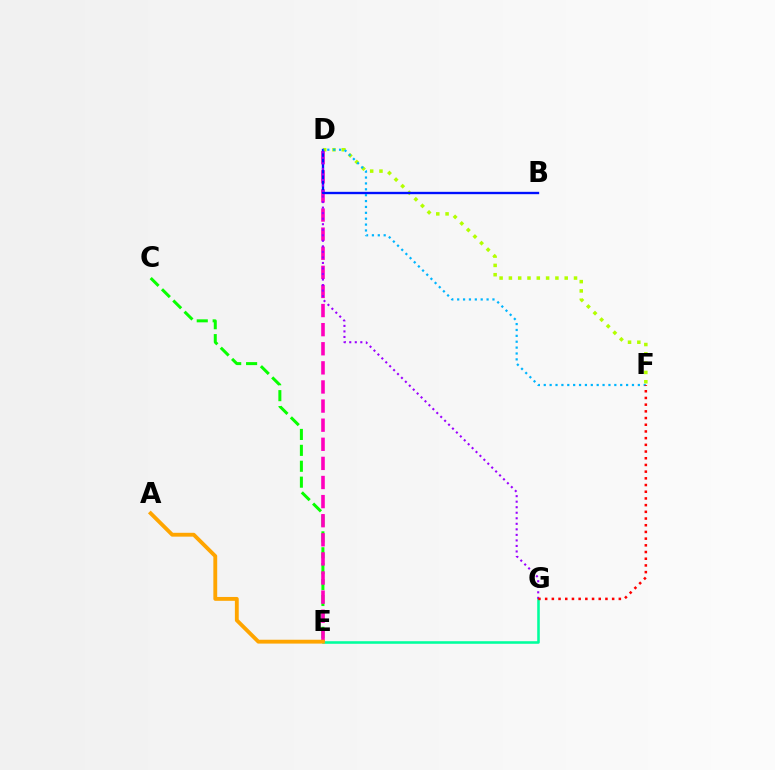{('D', 'F'): [{'color': '#b3ff00', 'line_style': 'dotted', 'thickness': 2.53}, {'color': '#00b5ff', 'line_style': 'dotted', 'thickness': 1.6}], ('E', 'G'): [{'color': '#00ff9d', 'line_style': 'solid', 'thickness': 1.85}], ('C', 'E'): [{'color': '#08ff00', 'line_style': 'dashed', 'thickness': 2.16}], ('D', 'E'): [{'color': '#ff00bd', 'line_style': 'dashed', 'thickness': 2.6}], ('A', 'E'): [{'color': '#ffa500', 'line_style': 'solid', 'thickness': 2.77}], ('B', 'D'): [{'color': '#0010ff', 'line_style': 'solid', 'thickness': 1.7}], ('D', 'G'): [{'color': '#9b00ff', 'line_style': 'dotted', 'thickness': 1.5}], ('F', 'G'): [{'color': '#ff0000', 'line_style': 'dotted', 'thickness': 1.82}]}